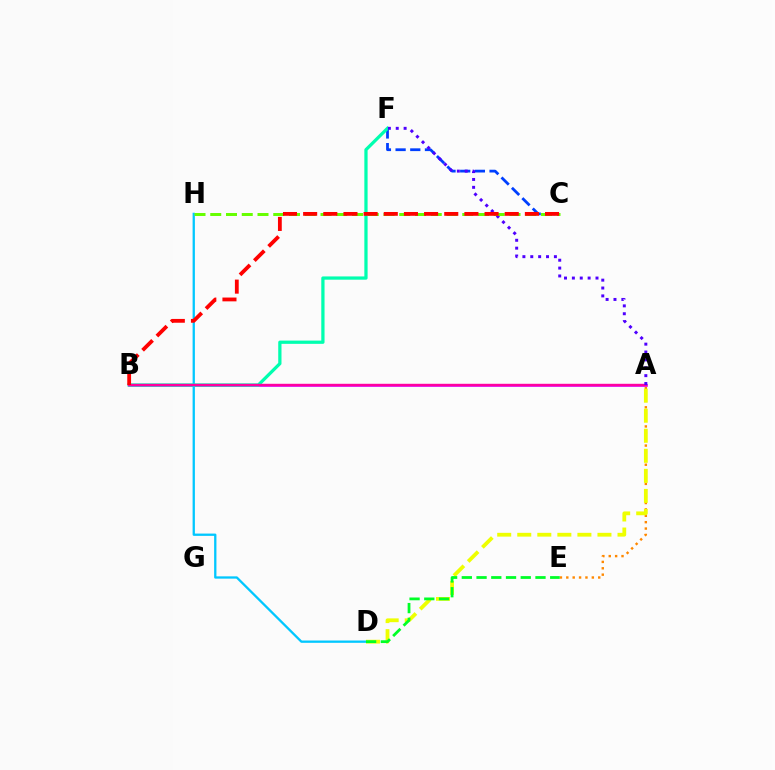{('A', 'B'): [{'color': '#d600ff', 'line_style': 'solid', 'thickness': 1.87}, {'color': '#ff00a0', 'line_style': 'solid', 'thickness': 1.73}], ('A', 'E'): [{'color': '#ff8800', 'line_style': 'dotted', 'thickness': 1.73}], ('D', 'H'): [{'color': '#00c7ff', 'line_style': 'solid', 'thickness': 1.65}], ('C', 'F'): [{'color': '#003fff', 'line_style': 'dashed', 'thickness': 1.99}], ('A', 'D'): [{'color': '#eeff00', 'line_style': 'dashed', 'thickness': 2.72}], ('B', 'F'): [{'color': '#00ffaf', 'line_style': 'solid', 'thickness': 2.34}], ('D', 'E'): [{'color': '#00ff27', 'line_style': 'dashed', 'thickness': 2.0}], ('A', 'F'): [{'color': '#4f00ff', 'line_style': 'dotted', 'thickness': 2.14}], ('C', 'H'): [{'color': '#66ff00', 'line_style': 'dashed', 'thickness': 2.14}], ('B', 'C'): [{'color': '#ff0000', 'line_style': 'dashed', 'thickness': 2.74}]}